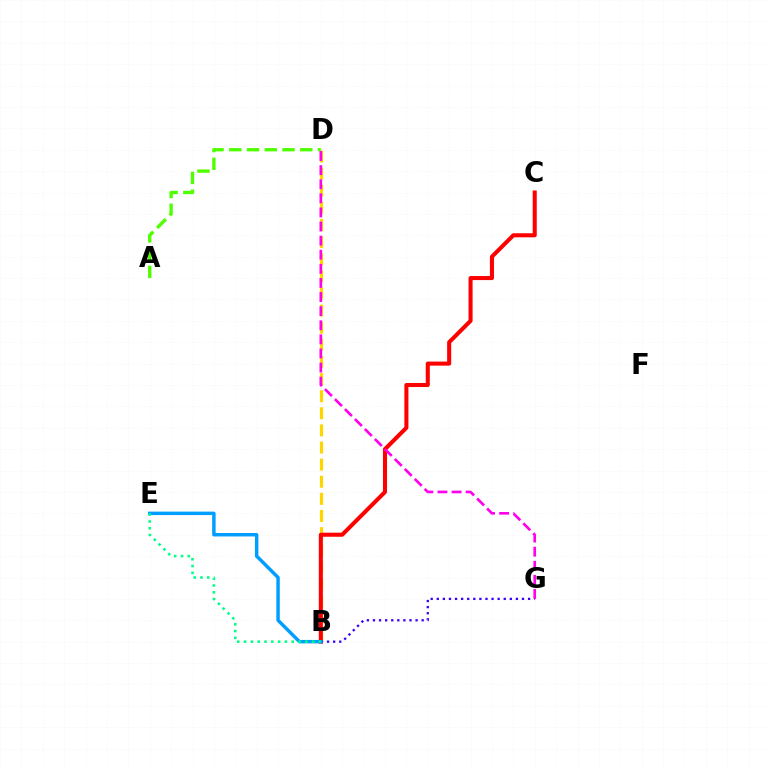{('B', 'D'): [{'color': '#ffd500', 'line_style': 'dashed', 'thickness': 2.33}], ('A', 'D'): [{'color': '#4fff00', 'line_style': 'dashed', 'thickness': 2.41}], ('B', 'C'): [{'color': '#ff0000', 'line_style': 'solid', 'thickness': 2.92}], ('B', 'G'): [{'color': '#3700ff', 'line_style': 'dotted', 'thickness': 1.65}], ('B', 'E'): [{'color': '#009eff', 'line_style': 'solid', 'thickness': 2.48}, {'color': '#00ff86', 'line_style': 'dotted', 'thickness': 1.85}], ('D', 'G'): [{'color': '#ff00ed', 'line_style': 'dashed', 'thickness': 1.92}]}